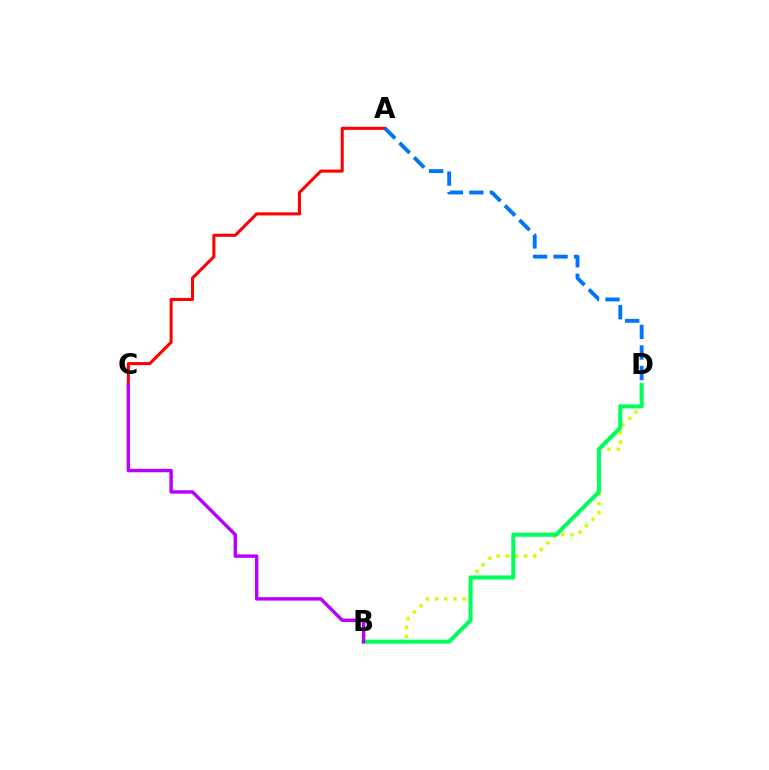{('A', 'C'): [{'color': '#ff0000', 'line_style': 'solid', 'thickness': 2.2}], ('B', 'D'): [{'color': '#d1ff00', 'line_style': 'dotted', 'thickness': 2.49}, {'color': '#00ff5c', 'line_style': 'solid', 'thickness': 2.93}], ('A', 'D'): [{'color': '#0074ff', 'line_style': 'dashed', 'thickness': 2.79}], ('B', 'C'): [{'color': '#b900ff', 'line_style': 'solid', 'thickness': 2.46}]}